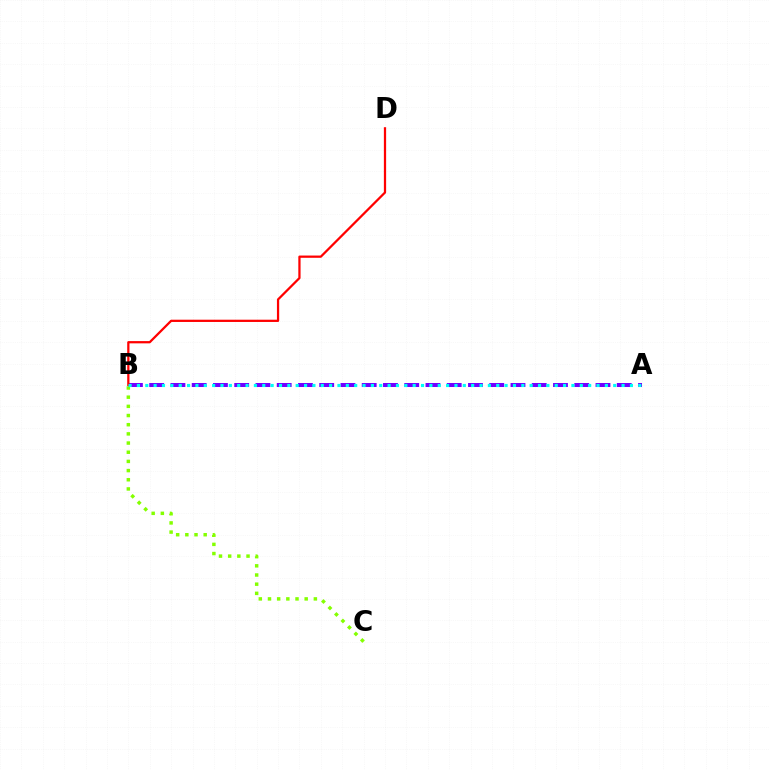{('A', 'B'): [{'color': '#7200ff', 'line_style': 'dashed', 'thickness': 2.89}, {'color': '#00fff6', 'line_style': 'dotted', 'thickness': 2.27}], ('B', 'D'): [{'color': '#ff0000', 'line_style': 'solid', 'thickness': 1.62}], ('B', 'C'): [{'color': '#84ff00', 'line_style': 'dotted', 'thickness': 2.49}]}